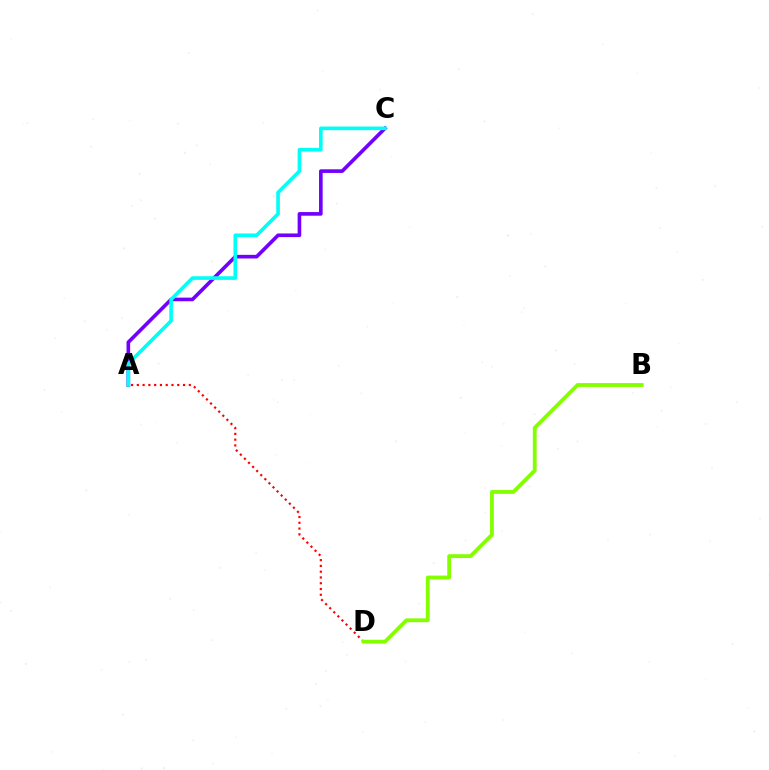{('A', 'C'): [{'color': '#7200ff', 'line_style': 'solid', 'thickness': 2.62}, {'color': '#00fff6', 'line_style': 'solid', 'thickness': 2.61}], ('A', 'D'): [{'color': '#ff0000', 'line_style': 'dotted', 'thickness': 1.57}], ('B', 'D'): [{'color': '#84ff00', 'line_style': 'solid', 'thickness': 2.75}]}